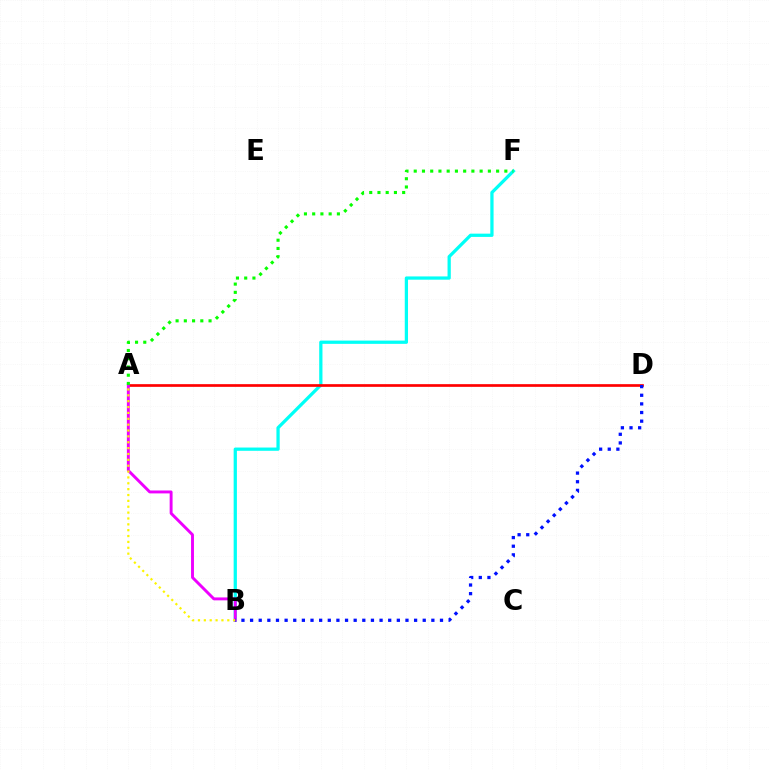{('B', 'F'): [{'color': '#00fff6', 'line_style': 'solid', 'thickness': 2.34}], ('A', 'D'): [{'color': '#ff0000', 'line_style': 'solid', 'thickness': 1.94}], ('A', 'B'): [{'color': '#ee00ff', 'line_style': 'solid', 'thickness': 2.1}, {'color': '#fcf500', 'line_style': 'dotted', 'thickness': 1.59}], ('B', 'D'): [{'color': '#0010ff', 'line_style': 'dotted', 'thickness': 2.35}], ('A', 'F'): [{'color': '#08ff00', 'line_style': 'dotted', 'thickness': 2.24}]}